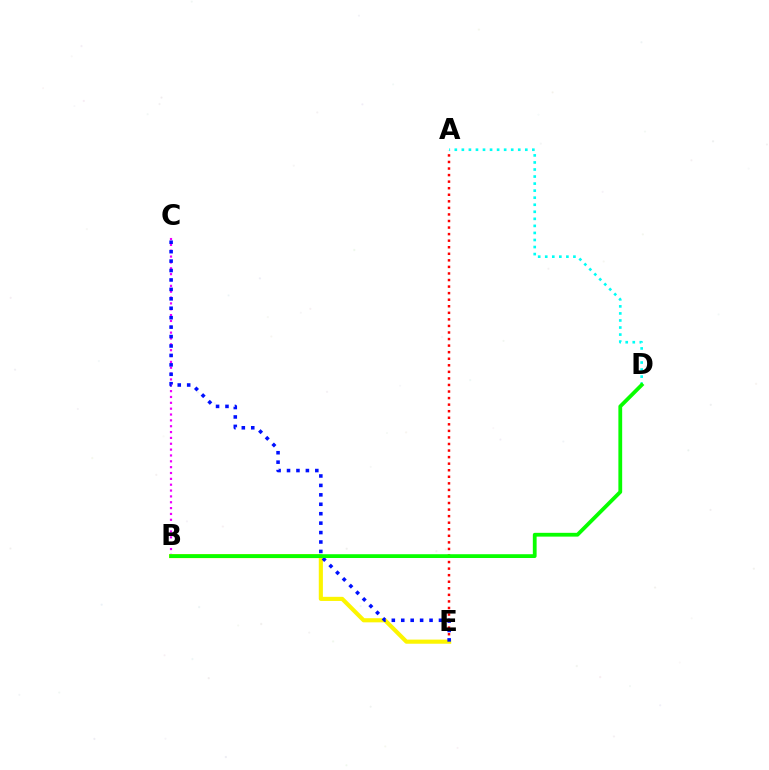{('A', 'E'): [{'color': '#ff0000', 'line_style': 'dotted', 'thickness': 1.78}], ('B', 'C'): [{'color': '#ee00ff', 'line_style': 'dotted', 'thickness': 1.59}], ('A', 'D'): [{'color': '#00fff6', 'line_style': 'dotted', 'thickness': 1.92}], ('B', 'E'): [{'color': '#fcf500', 'line_style': 'solid', 'thickness': 2.97}], ('C', 'E'): [{'color': '#0010ff', 'line_style': 'dotted', 'thickness': 2.56}], ('B', 'D'): [{'color': '#08ff00', 'line_style': 'solid', 'thickness': 2.73}]}